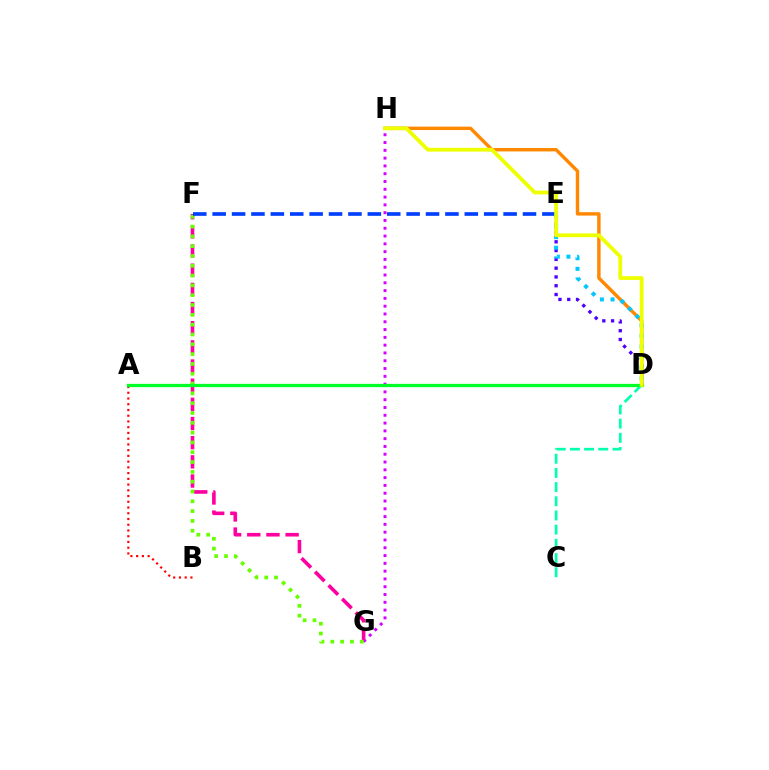{('D', 'H'): [{'color': '#ff8800', 'line_style': 'solid', 'thickness': 2.45}, {'color': '#eeff00', 'line_style': 'solid', 'thickness': 2.72}], ('F', 'G'): [{'color': '#ff00a0', 'line_style': 'dashed', 'thickness': 2.6}, {'color': '#66ff00', 'line_style': 'dotted', 'thickness': 2.67}], ('D', 'E'): [{'color': '#4f00ff', 'line_style': 'dotted', 'thickness': 2.39}, {'color': '#00c7ff', 'line_style': 'dotted', 'thickness': 2.89}], ('G', 'H'): [{'color': '#d600ff', 'line_style': 'dotted', 'thickness': 2.12}], ('A', 'B'): [{'color': '#ff0000', 'line_style': 'dotted', 'thickness': 1.56}], ('E', 'F'): [{'color': '#003fff', 'line_style': 'dashed', 'thickness': 2.63}], ('C', 'D'): [{'color': '#00ffaf', 'line_style': 'dashed', 'thickness': 1.93}], ('A', 'D'): [{'color': '#00ff27', 'line_style': 'solid', 'thickness': 2.36}]}